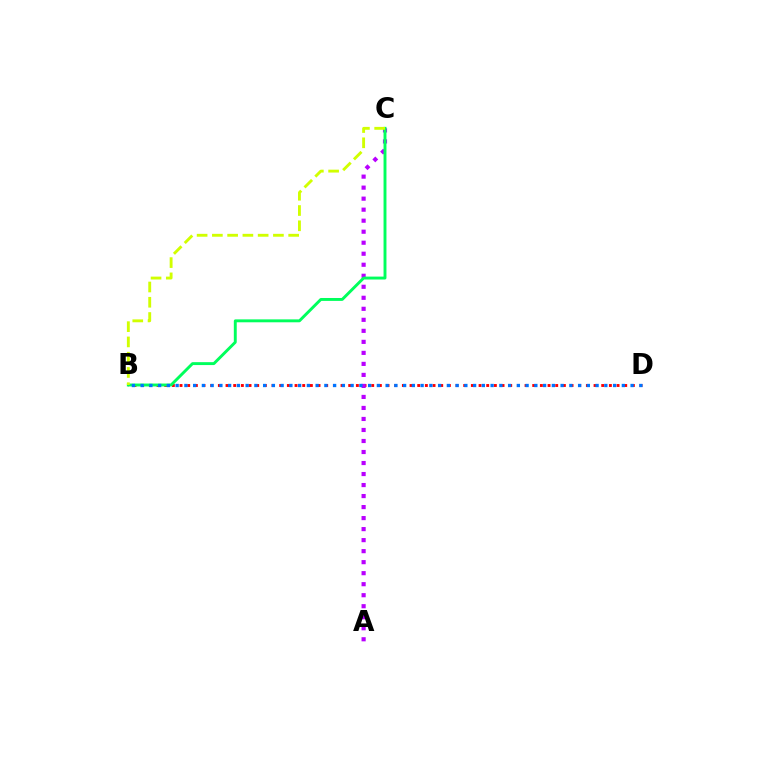{('B', 'D'): [{'color': '#ff0000', 'line_style': 'dotted', 'thickness': 2.08}, {'color': '#0074ff', 'line_style': 'dotted', 'thickness': 2.38}], ('A', 'C'): [{'color': '#b900ff', 'line_style': 'dotted', 'thickness': 2.99}], ('B', 'C'): [{'color': '#00ff5c', 'line_style': 'solid', 'thickness': 2.1}, {'color': '#d1ff00', 'line_style': 'dashed', 'thickness': 2.07}]}